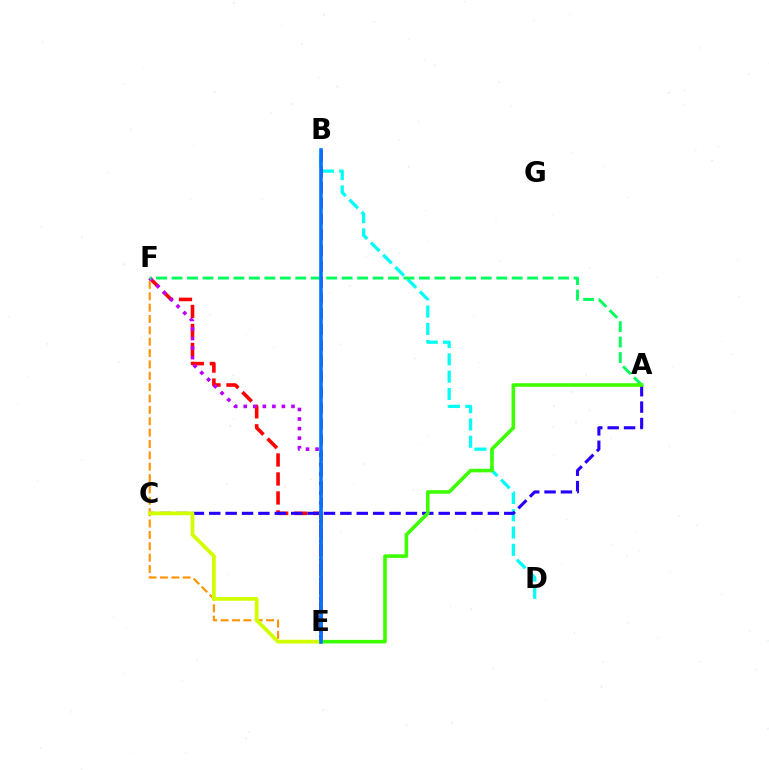{('E', 'F'): [{'color': '#ff0000', 'line_style': 'dashed', 'thickness': 2.58}, {'color': '#b900ff', 'line_style': 'dotted', 'thickness': 2.6}, {'color': '#ff9400', 'line_style': 'dashed', 'thickness': 1.54}], ('B', 'D'): [{'color': '#00fff6', 'line_style': 'dashed', 'thickness': 2.35}], ('A', 'C'): [{'color': '#2500ff', 'line_style': 'dashed', 'thickness': 2.23}], ('A', 'F'): [{'color': '#00ff5c', 'line_style': 'dashed', 'thickness': 2.1}], ('A', 'E'): [{'color': '#3dff00', 'line_style': 'solid', 'thickness': 2.58}], ('B', 'E'): [{'color': '#ff00ac', 'line_style': 'dashed', 'thickness': 2.14}, {'color': '#0074ff', 'line_style': 'solid', 'thickness': 2.58}], ('C', 'E'): [{'color': '#d1ff00', 'line_style': 'solid', 'thickness': 2.71}]}